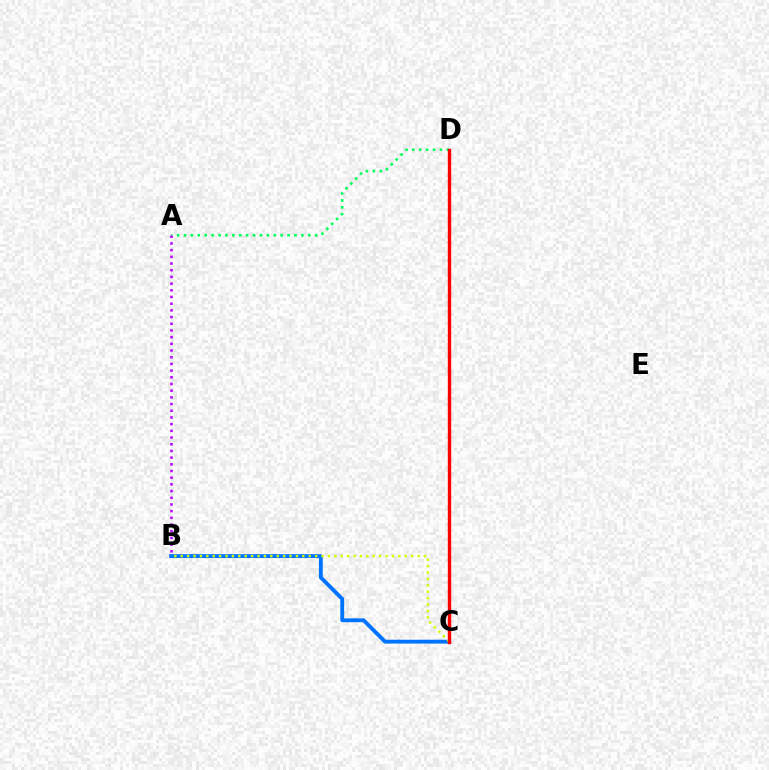{('B', 'C'): [{'color': '#0074ff', 'line_style': 'solid', 'thickness': 2.77}, {'color': '#d1ff00', 'line_style': 'dotted', 'thickness': 1.74}], ('A', 'D'): [{'color': '#00ff5c', 'line_style': 'dotted', 'thickness': 1.88}], ('C', 'D'): [{'color': '#ff0000', 'line_style': 'solid', 'thickness': 2.43}], ('A', 'B'): [{'color': '#b900ff', 'line_style': 'dotted', 'thickness': 1.82}]}